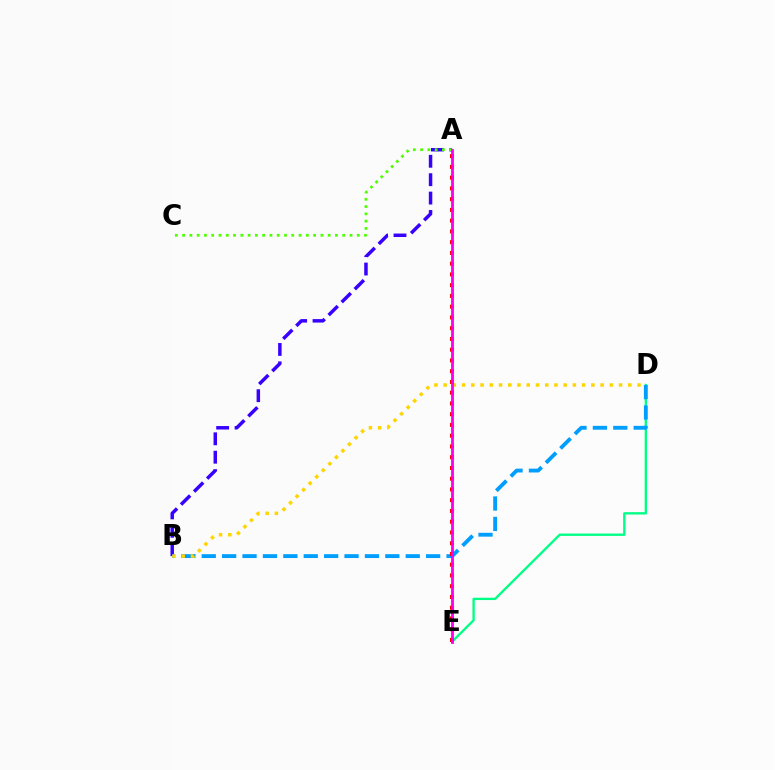{('A', 'B'): [{'color': '#3700ff', 'line_style': 'dashed', 'thickness': 2.5}], ('A', 'C'): [{'color': '#4fff00', 'line_style': 'dotted', 'thickness': 1.98}], ('D', 'E'): [{'color': '#00ff86', 'line_style': 'solid', 'thickness': 1.68}], ('B', 'D'): [{'color': '#009eff', 'line_style': 'dashed', 'thickness': 2.77}, {'color': '#ffd500', 'line_style': 'dotted', 'thickness': 2.51}], ('A', 'E'): [{'color': '#ff0000', 'line_style': 'dotted', 'thickness': 2.92}, {'color': '#ff00ed', 'line_style': 'solid', 'thickness': 2.04}]}